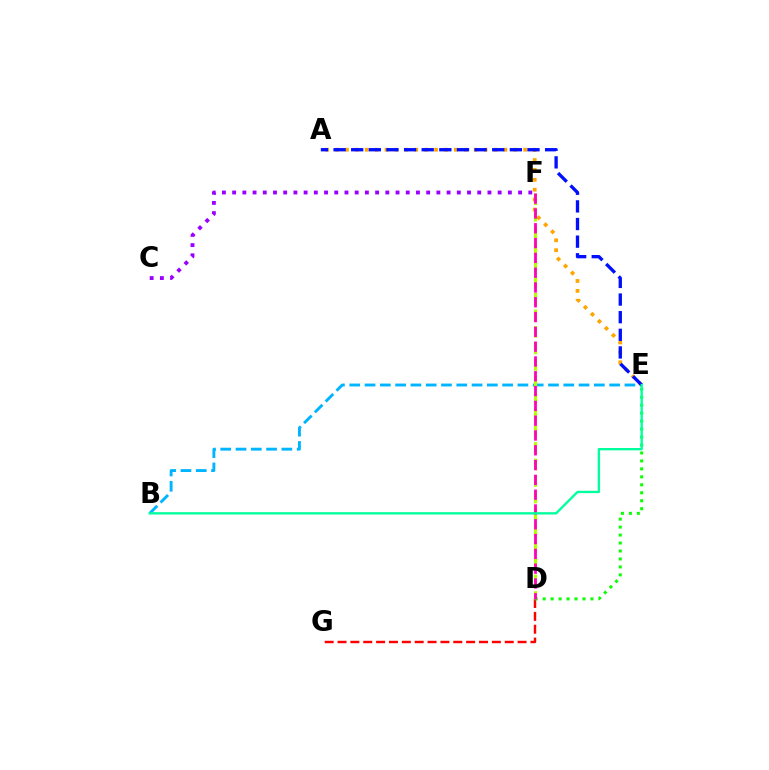{('D', 'G'): [{'color': '#ff0000', 'line_style': 'dashed', 'thickness': 1.75}], ('D', 'E'): [{'color': '#08ff00', 'line_style': 'dotted', 'thickness': 2.16}], ('A', 'E'): [{'color': '#ffa500', 'line_style': 'dotted', 'thickness': 2.69}, {'color': '#0010ff', 'line_style': 'dashed', 'thickness': 2.4}], ('B', 'E'): [{'color': '#00b5ff', 'line_style': 'dashed', 'thickness': 2.08}, {'color': '#00ff9d', 'line_style': 'solid', 'thickness': 1.68}], ('D', 'F'): [{'color': '#b3ff00', 'line_style': 'dashed', 'thickness': 2.25}, {'color': '#ff00bd', 'line_style': 'dashed', 'thickness': 2.01}], ('C', 'F'): [{'color': '#9b00ff', 'line_style': 'dotted', 'thickness': 2.77}]}